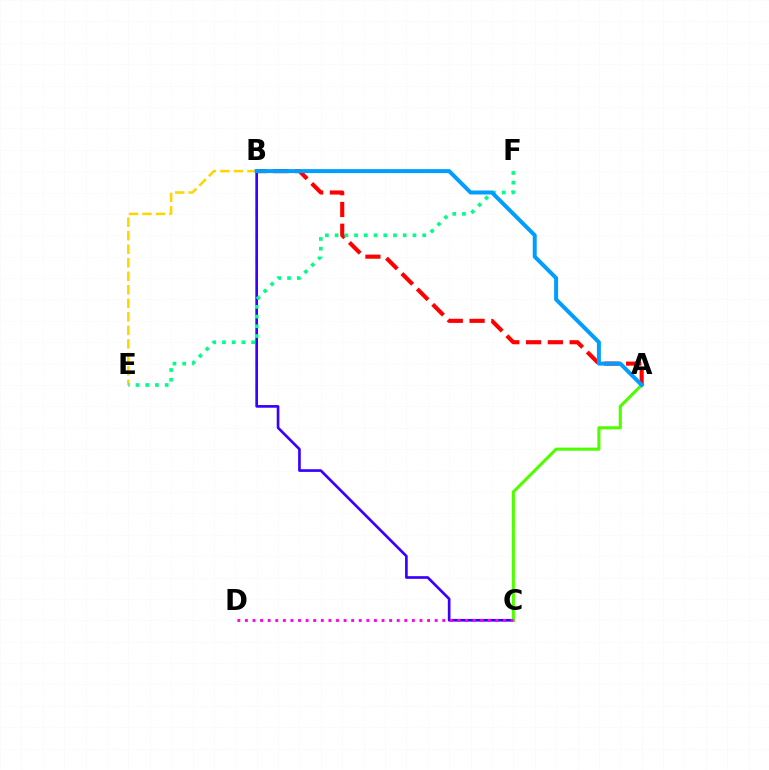{('B', 'C'): [{'color': '#3700ff', 'line_style': 'solid', 'thickness': 1.92}], ('A', 'B'): [{'color': '#ff0000', 'line_style': 'dashed', 'thickness': 2.96}, {'color': '#009eff', 'line_style': 'solid', 'thickness': 2.86}], ('B', 'E'): [{'color': '#ffd500', 'line_style': 'dashed', 'thickness': 1.84}], ('E', 'F'): [{'color': '#00ff86', 'line_style': 'dotted', 'thickness': 2.64}], ('A', 'C'): [{'color': '#4fff00', 'line_style': 'solid', 'thickness': 2.23}], ('C', 'D'): [{'color': '#ff00ed', 'line_style': 'dotted', 'thickness': 2.06}]}